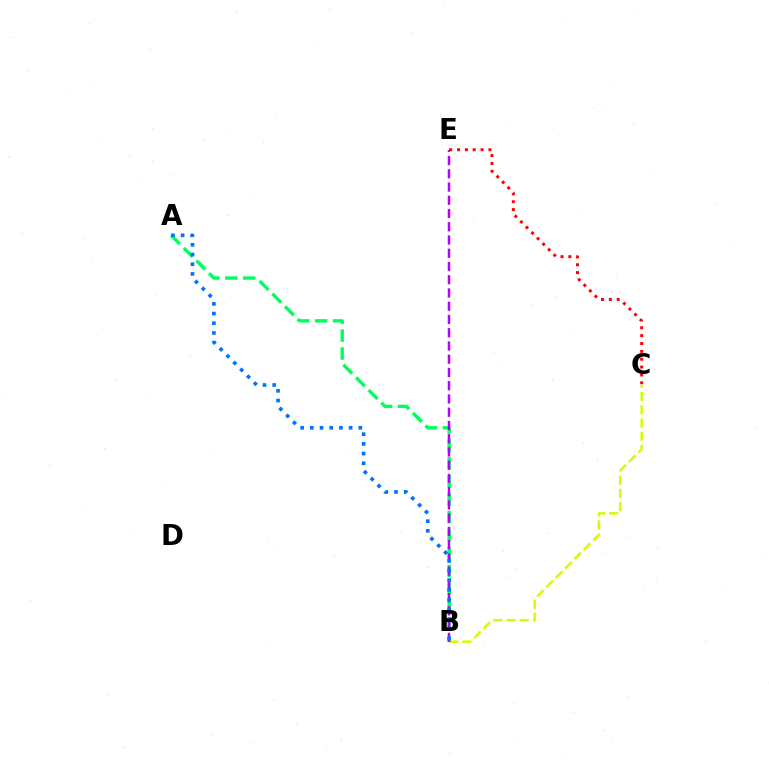{('B', 'C'): [{'color': '#d1ff00', 'line_style': 'dashed', 'thickness': 1.8}], ('A', 'B'): [{'color': '#00ff5c', 'line_style': 'dashed', 'thickness': 2.43}, {'color': '#0074ff', 'line_style': 'dotted', 'thickness': 2.64}], ('B', 'E'): [{'color': '#b900ff', 'line_style': 'dashed', 'thickness': 1.8}], ('C', 'E'): [{'color': '#ff0000', 'line_style': 'dotted', 'thickness': 2.13}]}